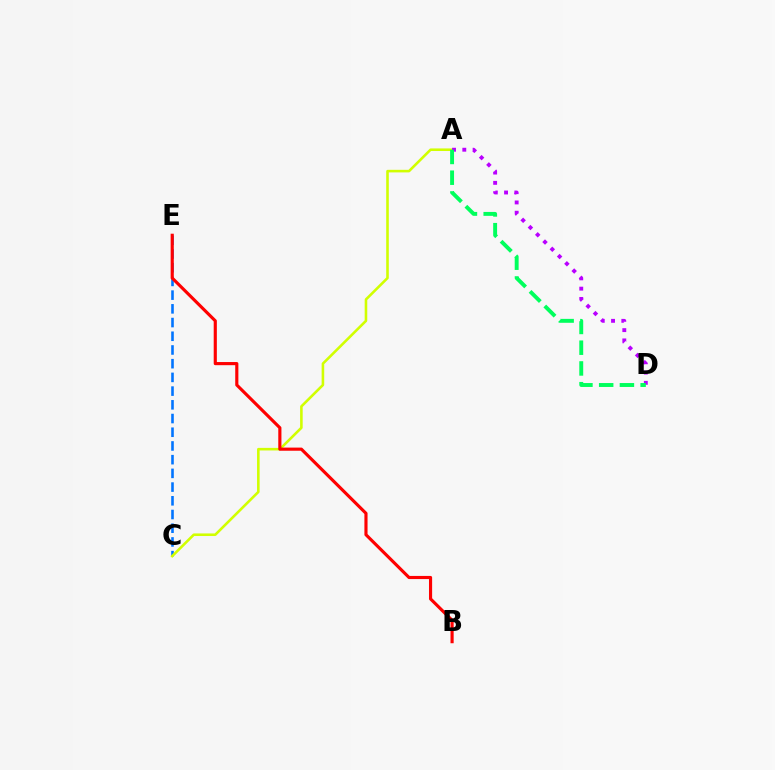{('C', 'E'): [{'color': '#0074ff', 'line_style': 'dashed', 'thickness': 1.86}], ('A', 'C'): [{'color': '#d1ff00', 'line_style': 'solid', 'thickness': 1.86}], ('B', 'E'): [{'color': '#ff0000', 'line_style': 'solid', 'thickness': 2.26}], ('A', 'D'): [{'color': '#b900ff', 'line_style': 'dotted', 'thickness': 2.79}, {'color': '#00ff5c', 'line_style': 'dashed', 'thickness': 2.82}]}